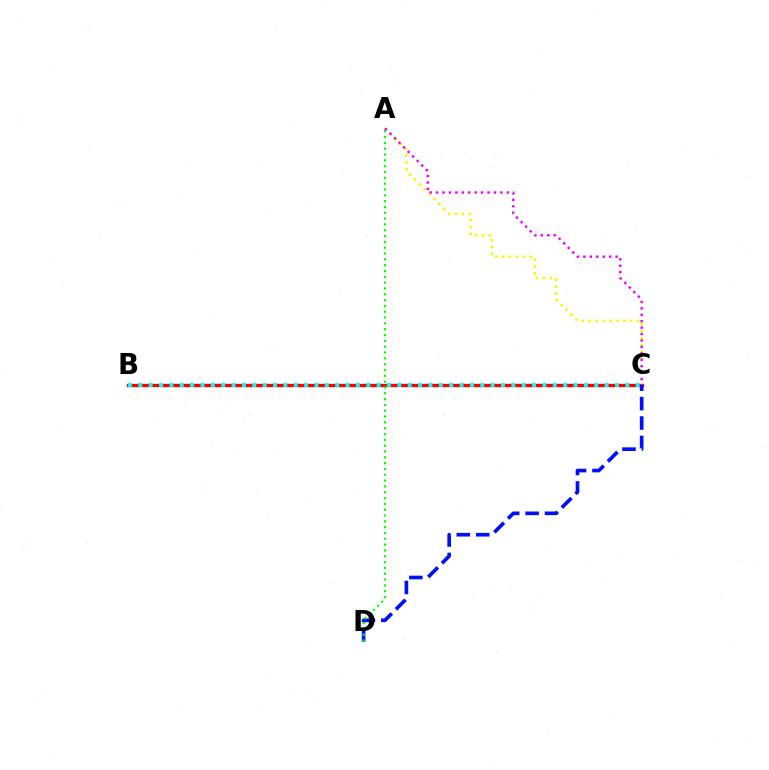{('A', 'C'): [{'color': '#fcf500', 'line_style': 'dotted', 'thickness': 1.88}, {'color': '#ee00ff', 'line_style': 'dotted', 'thickness': 1.75}], ('B', 'C'): [{'color': '#ff0000', 'line_style': 'solid', 'thickness': 2.41}, {'color': '#00fff6', 'line_style': 'dotted', 'thickness': 2.82}], ('C', 'D'): [{'color': '#0010ff', 'line_style': 'dashed', 'thickness': 2.64}], ('A', 'D'): [{'color': '#08ff00', 'line_style': 'dotted', 'thickness': 1.58}]}